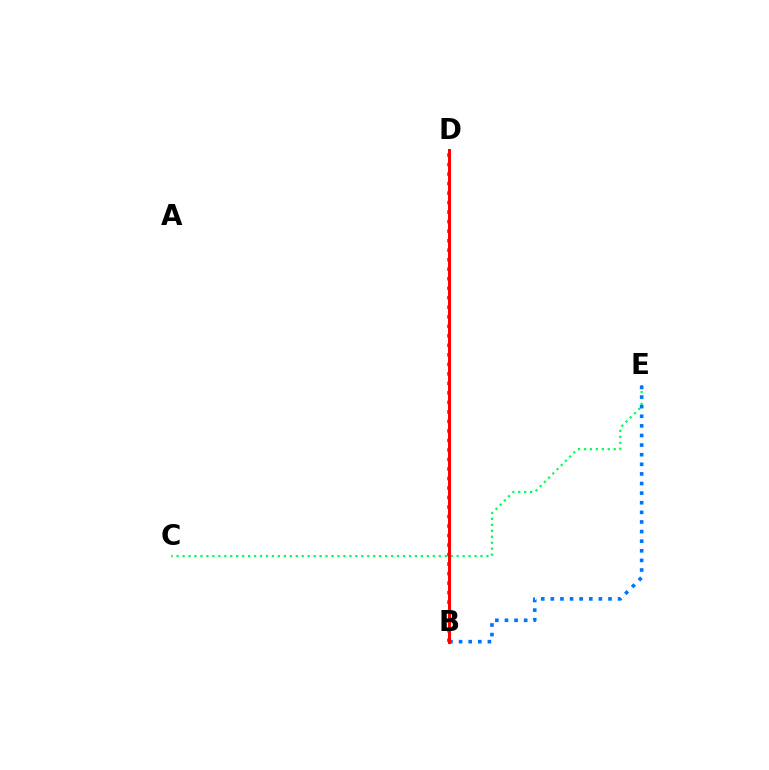{('B', 'D'): [{'color': '#b900ff', 'line_style': 'dotted', 'thickness': 2.58}, {'color': '#d1ff00', 'line_style': 'solid', 'thickness': 2.02}, {'color': '#ff0000', 'line_style': 'solid', 'thickness': 2.16}], ('C', 'E'): [{'color': '#00ff5c', 'line_style': 'dotted', 'thickness': 1.62}], ('B', 'E'): [{'color': '#0074ff', 'line_style': 'dotted', 'thickness': 2.61}]}